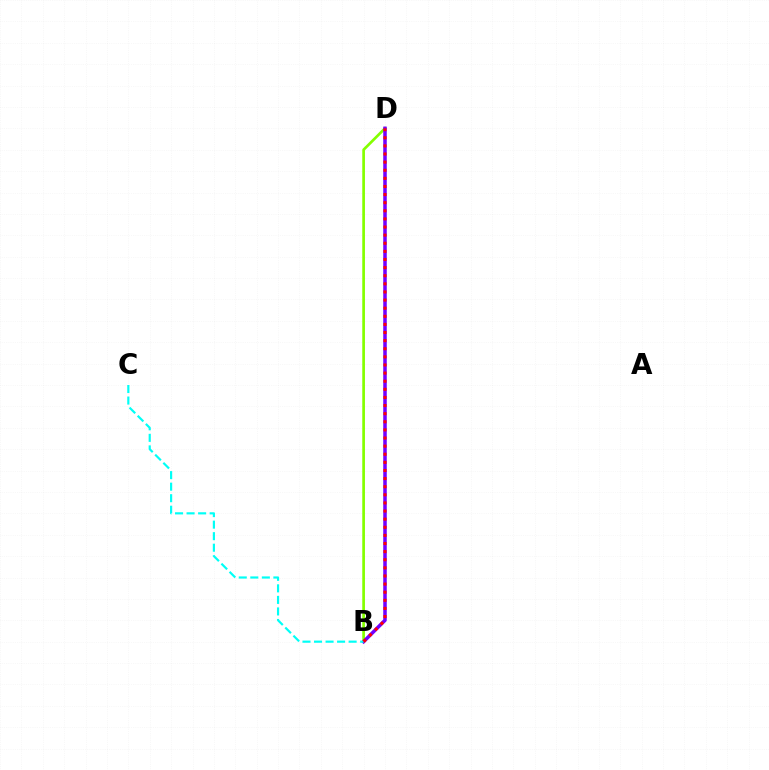{('B', 'D'): [{'color': '#84ff00', 'line_style': 'solid', 'thickness': 1.94}, {'color': '#7200ff', 'line_style': 'solid', 'thickness': 2.53}, {'color': '#ff0000', 'line_style': 'dotted', 'thickness': 2.2}], ('B', 'C'): [{'color': '#00fff6', 'line_style': 'dashed', 'thickness': 1.57}]}